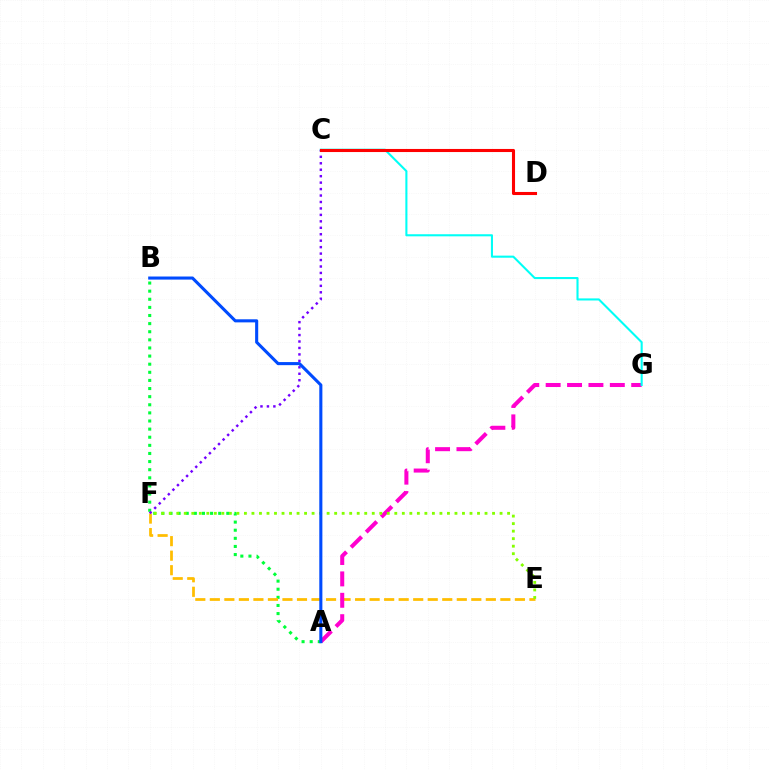{('A', 'B'): [{'color': '#00ff39', 'line_style': 'dotted', 'thickness': 2.2}, {'color': '#004bff', 'line_style': 'solid', 'thickness': 2.22}], ('E', 'F'): [{'color': '#ffbd00', 'line_style': 'dashed', 'thickness': 1.97}, {'color': '#84ff00', 'line_style': 'dotted', 'thickness': 2.04}], ('A', 'G'): [{'color': '#ff00cf', 'line_style': 'dashed', 'thickness': 2.91}], ('C', 'F'): [{'color': '#7200ff', 'line_style': 'dotted', 'thickness': 1.75}], ('C', 'G'): [{'color': '#00fff6', 'line_style': 'solid', 'thickness': 1.5}], ('C', 'D'): [{'color': '#ff0000', 'line_style': 'solid', 'thickness': 2.22}]}